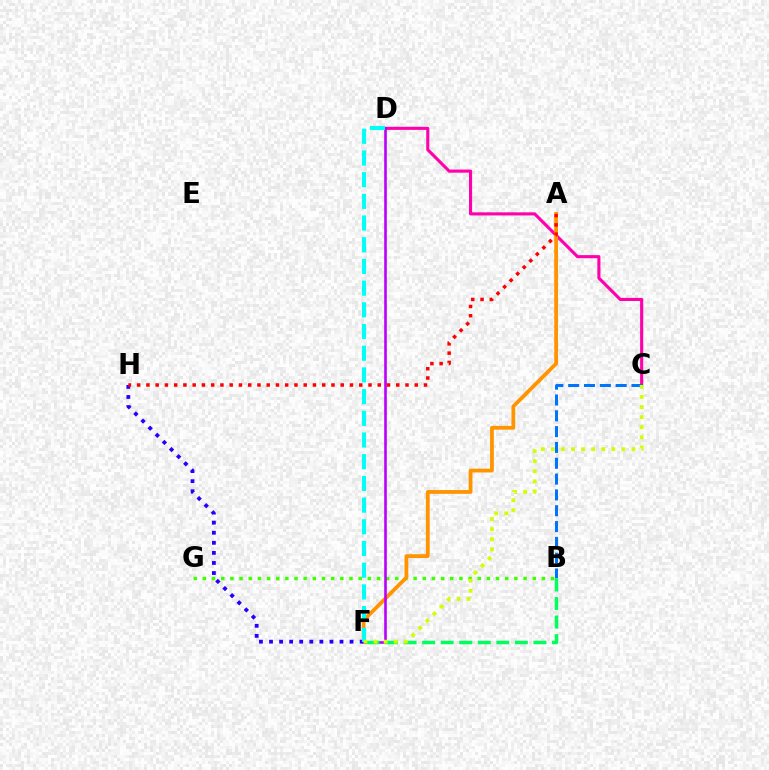{('B', 'G'): [{'color': '#3dff00', 'line_style': 'dotted', 'thickness': 2.49}], ('C', 'D'): [{'color': '#ff00ac', 'line_style': 'solid', 'thickness': 2.24}], ('A', 'F'): [{'color': '#ff9400', 'line_style': 'solid', 'thickness': 2.73}], ('B', 'C'): [{'color': '#0074ff', 'line_style': 'dashed', 'thickness': 2.15}], ('F', 'H'): [{'color': '#2500ff', 'line_style': 'dotted', 'thickness': 2.74}], ('D', 'F'): [{'color': '#b900ff', 'line_style': 'solid', 'thickness': 1.88}, {'color': '#00fff6', 'line_style': 'dashed', 'thickness': 2.95}], ('B', 'F'): [{'color': '#00ff5c', 'line_style': 'dashed', 'thickness': 2.52}], ('A', 'H'): [{'color': '#ff0000', 'line_style': 'dotted', 'thickness': 2.51}], ('C', 'F'): [{'color': '#d1ff00', 'line_style': 'dotted', 'thickness': 2.74}]}